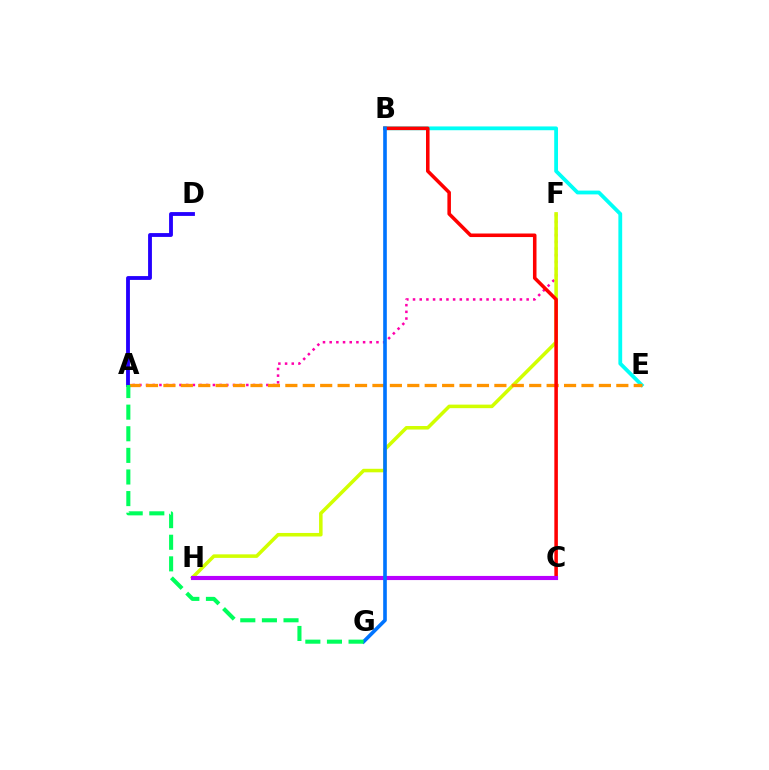{('C', 'H'): [{'color': '#3dff00', 'line_style': 'dashed', 'thickness': 1.63}, {'color': '#b900ff', 'line_style': 'solid', 'thickness': 2.97}], ('B', 'E'): [{'color': '#00fff6', 'line_style': 'solid', 'thickness': 2.73}], ('A', 'F'): [{'color': '#ff00ac', 'line_style': 'dotted', 'thickness': 1.82}], ('F', 'H'): [{'color': '#d1ff00', 'line_style': 'solid', 'thickness': 2.54}], ('A', 'E'): [{'color': '#ff9400', 'line_style': 'dashed', 'thickness': 2.37}], ('B', 'C'): [{'color': '#ff0000', 'line_style': 'solid', 'thickness': 2.55}], ('A', 'D'): [{'color': '#2500ff', 'line_style': 'solid', 'thickness': 2.76}], ('B', 'G'): [{'color': '#0074ff', 'line_style': 'solid', 'thickness': 2.61}], ('A', 'G'): [{'color': '#00ff5c', 'line_style': 'dashed', 'thickness': 2.94}]}